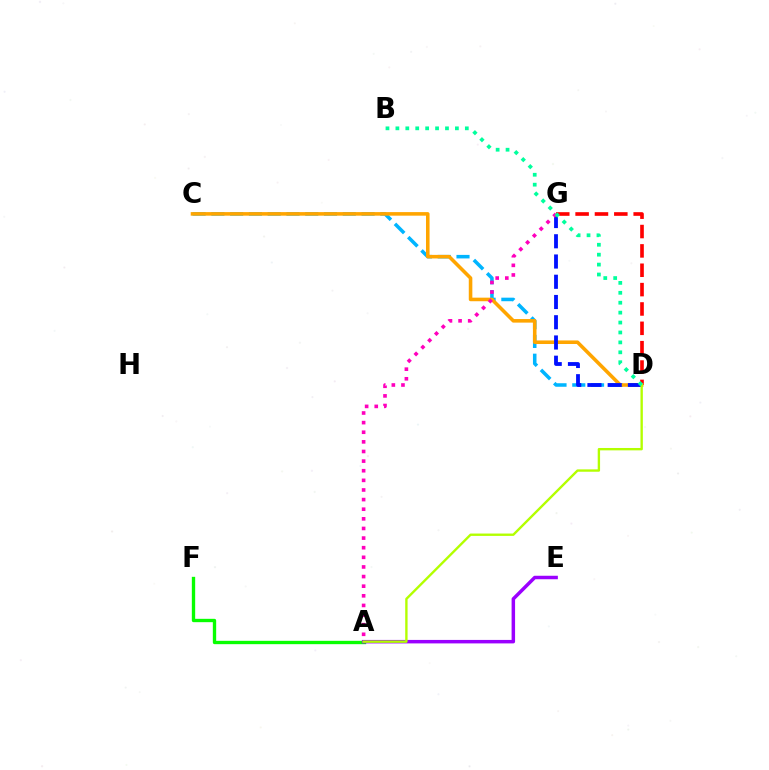{('C', 'D'): [{'color': '#00b5ff', 'line_style': 'dashed', 'thickness': 2.55}, {'color': '#ffa500', 'line_style': 'solid', 'thickness': 2.57}], ('D', 'G'): [{'color': '#ff0000', 'line_style': 'dashed', 'thickness': 2.63}, {'color': '#0010ff', 'line_style': 'dashed', 'thickness': 2.75}], ('A', 'F'): [{'color': '#08ff00', 'line_style': 'solid', 'thickness': 2.41}], ('A', 'E'): [{'color': '#9b00ff', 'line_style': 'solid', 'thickness': 2.51}], ('A', 'D'): [{'color': '#b3ff00', 'line_style': 'solid', 'thickness': 1.71}], ('A', 'G'): [{'color': '#ff00bd', 'line_style': 'dotted', 'thickness': 2.61}], ('B', 'D'): [{'color': '#00ff9d', 'line_style': 'dotted', 'thickness': 2.69}]}